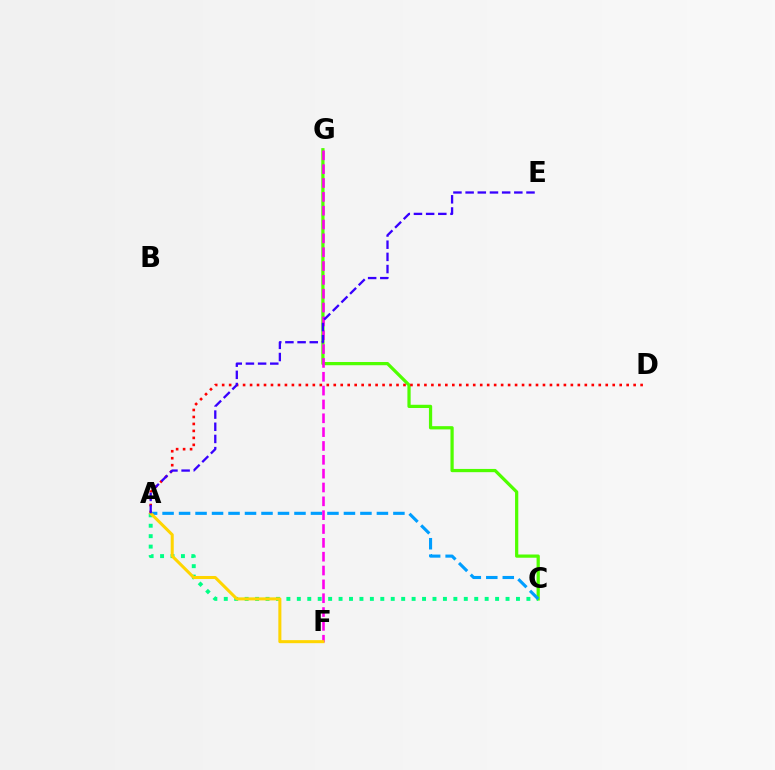{('C', 'G'): [{'color': '#4fff00', 'line_style': 'solid', 'thickness': 2.33}], ('A', 'C'): [{'color': '#00ff86', 'line_style': 'dotted', 'thickness': 2.84}, {'color': '#009eff', 'line_style': 'dashed', 'thickness': 2.24}], ('A', 'D'): [{'color': '#ff0000', 'line_style': 'dotted', 'thickness': 1.89}], ('F', 'G'): [{'color': '#ff00ed', 'line_style': 'dashed', 'thickness': 1.88}], ('A', 'F'): [{'color': '#ffd500', 'line_style': 'solid', 'thickness': 2.18}], ('A', 'E'): [{'color': '#3700ff', 'line_style': 'dashed', 'thickness': 1.65}]}